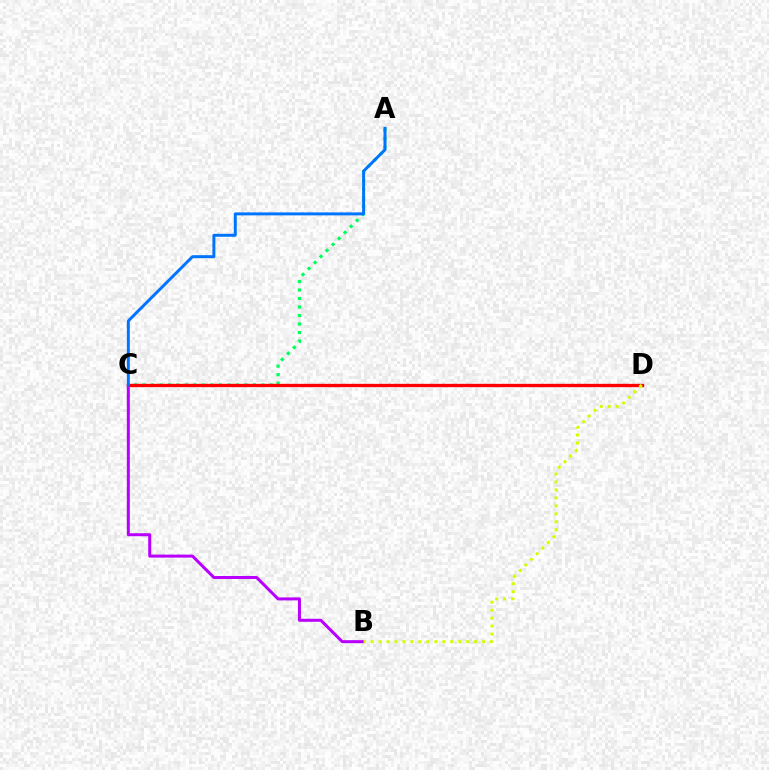{('A', 'C'): [{'color': '#00ff5c', 'line_style': 'dotted', 'thickness': 2.31}, {'color': '#0074ff', 'line_style': 'solid', 'thickness': 2.13}], ('C', 'D'): [{'color': '#ff0000', 'line_style': 'solid', 'thickness': 2.4}], ('B', 'C'): [{'color': '#b900ff', 'line_style': 'solid', 'thickness': 2.16}], ('B', 'D'): [{'color': '#d1ff00', 'line_style': 'dotted', 'thickness': 2.16}]}